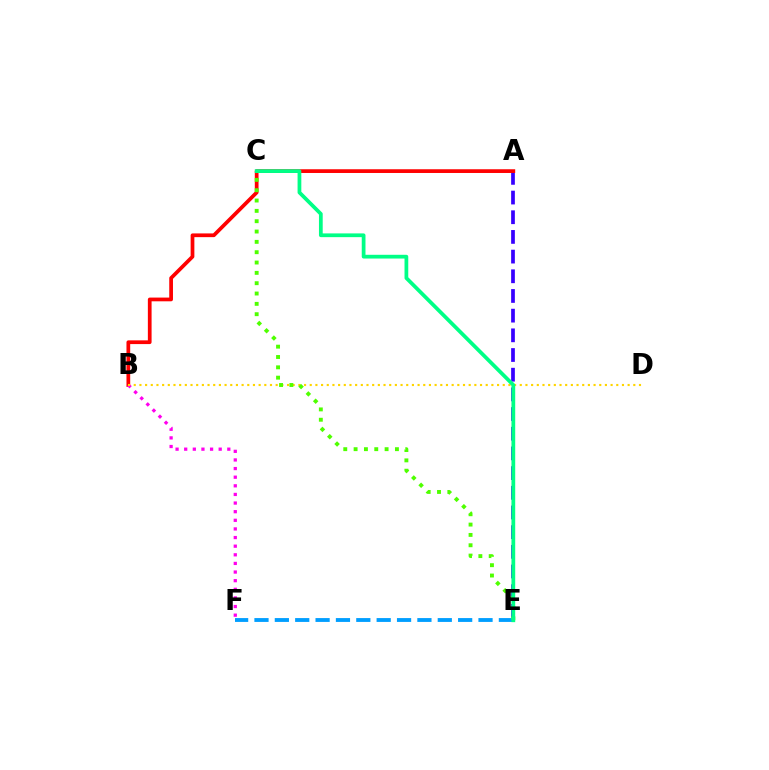{('A', 'E'): [{'color': '#3700ff', 'line_style': 'dashed', 'thickness': 2.67}], ('A', 'B'): [{'color': '#ff0000', 'line_style': 'solid', 'thickness': 2.69}], ('B', 'F'): [{'color': '#ff00ed', 'line_style': 'dotted', 'thickness': 2.34}], ('E', 'F'): [{'color': '#009eff', 'line_style': 'dashed', 'thickness': 2.77}], ('B', 'D'): [{'color': '#ffd500', 'line_style': 'dotted', 'thickness': 1.54}], ('C', 'E'): [{'color': '#4fff00', 'line_style': 'dotted', 'thickness': 2.81}, {'color': '#00ff86', 'line_style': 'solid', 'thickness': 2.7}]}